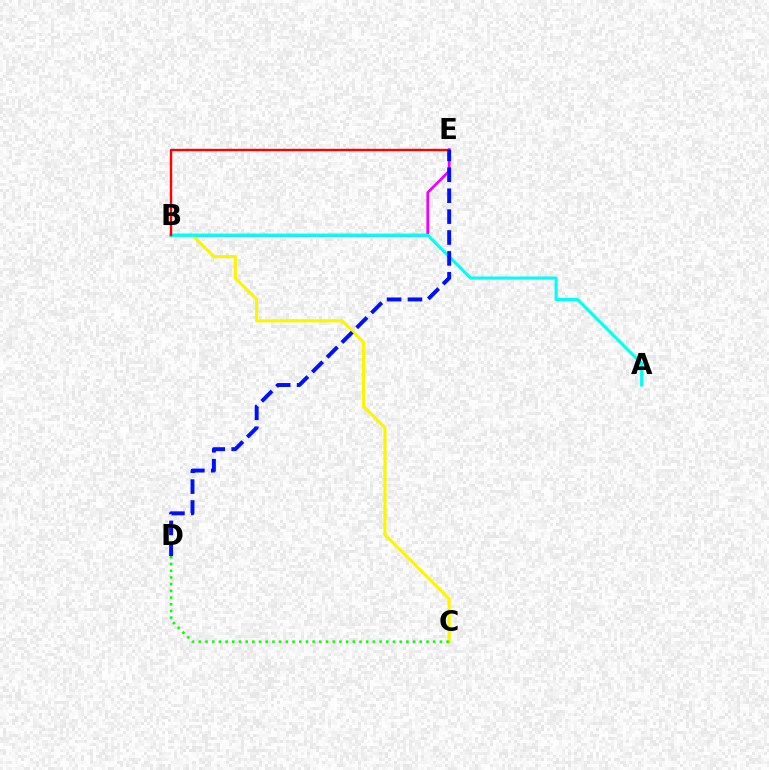{('B', 'E'): [{'color': '#ee00ff', 'line_style': 'solid', 'thickness': 2.0}, {'color': '#ff0000', 'line_style': 'solid', 'thickness': 1.71}], ('B', 'C'): [{'color': '#fcf500', 'line_style': 'solid', 'thickness': 2.25}], ('A', 'B'): [{'color': '#00fff6', 'line_style': 'solid', 'thickness': 2.23}], ('C', 'D'): [{'color': '#08ff00', 'line_style': 'dotted', 'thickness': 1.82}], ('D', 'E'): [{'color': '#0010ff', 'line_style': 'dashed', 'thickness': 2.84}]}